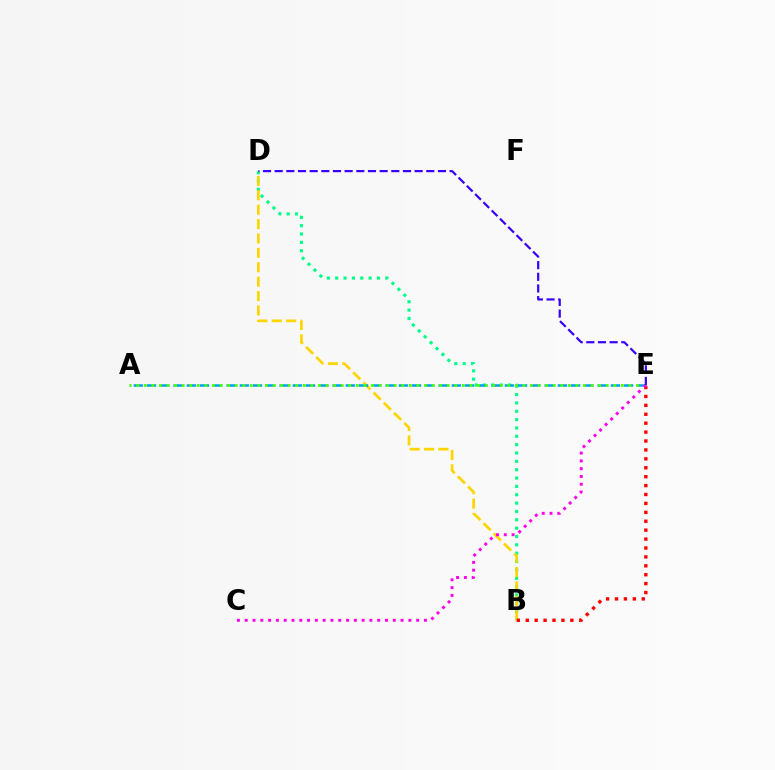{('B', 'D'): [{'color': '#00ff86', 'line_style': 'dotted', 'thickness': 2.27}, {'color': '#ffd500', 'line_style': 'dashed', 'thickness': 1.96}], ('A', 'E'): [{'color': '#009eff', 'line_style': 'dashed', 'thickness': 1.8}, {'color': '#4fff00', 'line_style': 'dotted', 'thickness': 2.06}], ('B', 'E'): [{'color': '#ff0000', 'line_style': 'dotted', 'thickness': 2.42}], ('C', 'E'): [{'color': '#ff00ed', 'line_style': 'dotted', 'thickness': 2.12}], ('D', 'E'): [{'color': '#3700ff', 'line_style': 'dashed', 'thickness': 1.58}]}